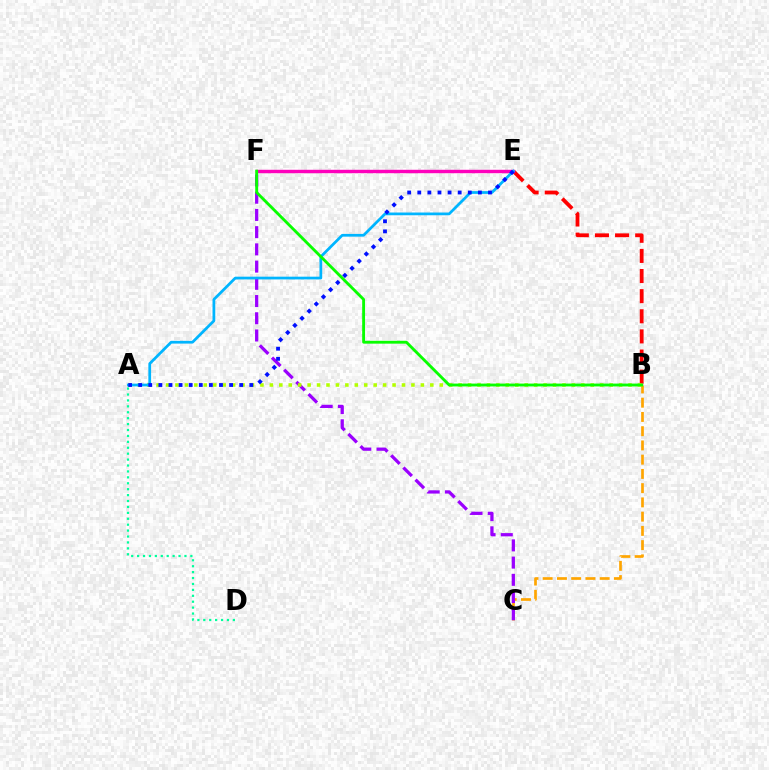{('B', 'C'): [{'color': '#ffa500', 'line_style': 'dashed', 'thickness': 1.93}], ('A', 'D'): [{'color': '#00ff9d', 'line_style': 'dotted', 'thickness': 1.61}], ('B', 'E'): [{'color': '#ff0000', 'line_style': 'dashed', 'thickness': 2.73}], ('E', 'F'): [{'color': '#ff00bd', 'line_style': 'solid', 'thickness': 2.46}], ('C', 'F'): [{'color': '#9b00ff', 'line_style': 'dashed', 'thickness': 2.34}], ('A', 'B'): [{'color': '#b3ff00', 'line_style': 'dotted', 'thickness': 2.56}], ('A', 'E'): [{'color': '#00b5ff', 'line_style': 'solid', 'thickness': 1.98}, {'color': '#0010ff', 'line_style': 'dotted', 'thickness': 2.74}], ('B', 'F'): [{'color': '#08ff00', 'line_style': 'solid', 'thickness': 2.06}]}